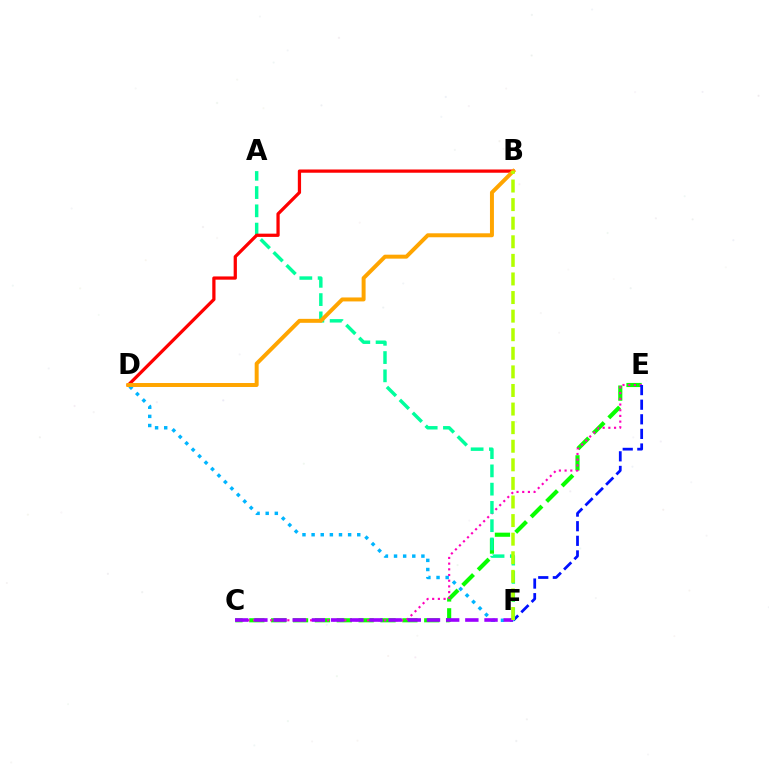{('C', 'E'): [{'color': '#08ff00', 'line_style': 'dashed', 'thickness': 2.97}, {'color': '#ff00bd', 'line_style': 'dotted', 'thickness': 1.55}], ('E', 'F'): [{'color': '#0010ff', 'line_style': 'dashed', 'thickness': 1.98}], ('D', 'F'): [{'color': '#00b5ff', 'line_style': 'dotted', 'thickness': 2.48}], ('A', 'F'): [{'color': '#00ff9d', 'line_style': 'dashed', 'thickness': 2.48}], ('B', 'D'): [{'color': '#ff0000', 'line_style': 'solid', 'thickness': 2.34}, {'color': '#ffa500', 'line_style': 'solid', 'thickness': 2.85}], ('C', 'F'): [{'color': '#9b00ff', 'line_style': 'dashed', 'thickness': 2.61}], ('B', 'F'): [{'color': '#b3ff00', 'line_style': 'dashed', 'thickness': 2.52}]}